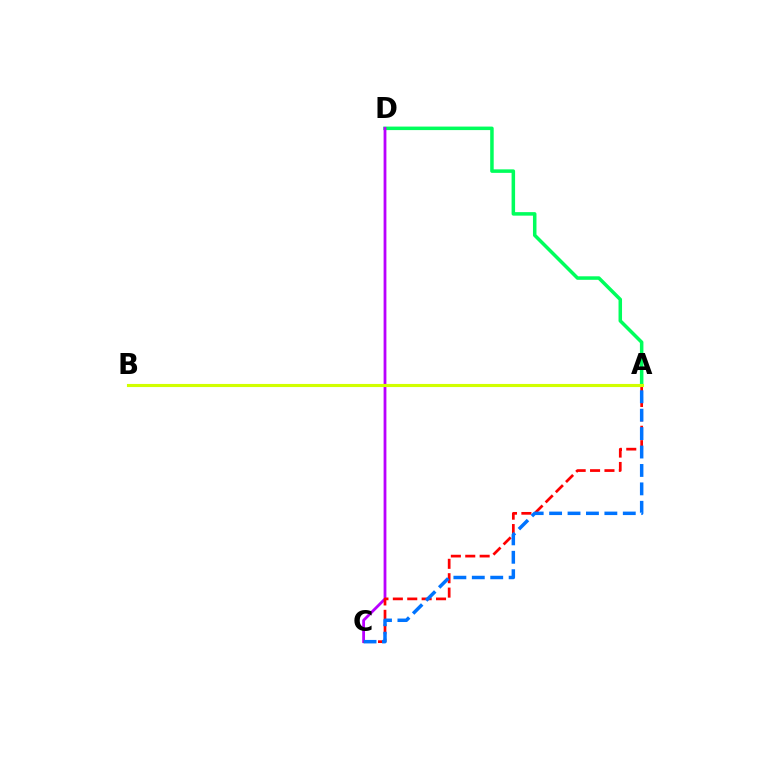{('A', 'D'): [{'color': '#00ff5c', 'line_style': 'solid', 'thickness': 2.53}], ('C', 'D'): [{'color': '#b900ff', 'line_style': 'solid', 'thickness': 2.01}], ('A', 'C'): [{'color': '#ff0000', 'line_style': 'dashed', 'thickness': 1.96}, {'color': '#0074ff', 'line_style': 'dashed', 'thickness': 2.5}], ('A', 'B'): [{'color': '#d1ff00', 'line_style': 'solid', 'thickness': 2.24}]}